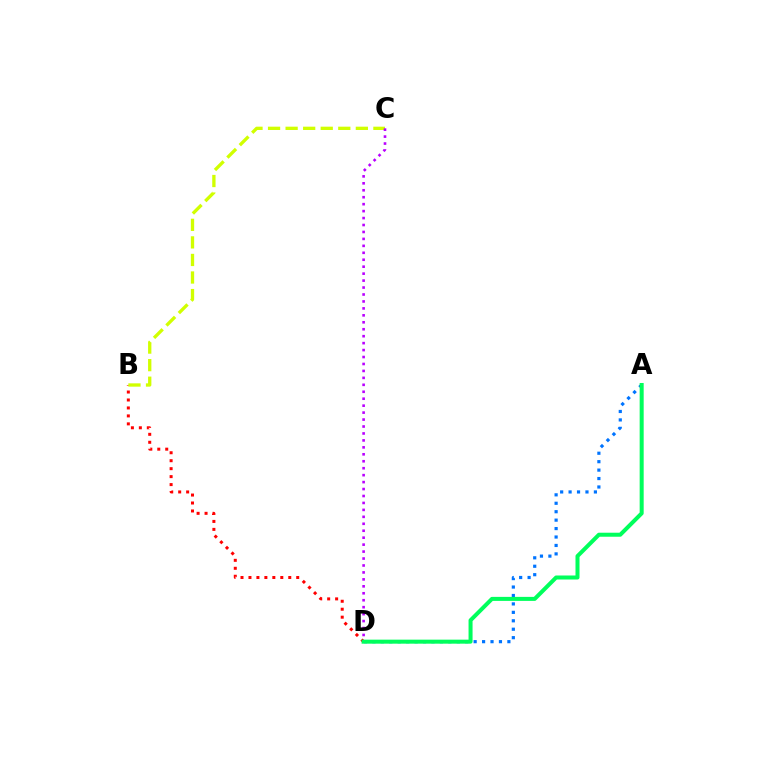{('A', 'D'): [{'color': '#0074ff', 'line_style': 'dotted', 'thickness': 2.29}, {'color': '#00ff5c', 'line_style': 'solid', 'thickness': 2.89}], ('B', 'D'): [{'color': '#ff0000', 'line_style': 'dotted', 'thickness': 2.16}], ('B', 'C'): [{'color': '#d1ff00', 'line_style': 'dashed', 'thickness': 2.39}], ('C', 'D'): [{'color': '#b900ff', 'line_style': 'dotted', 'thickness': 1.89}]}